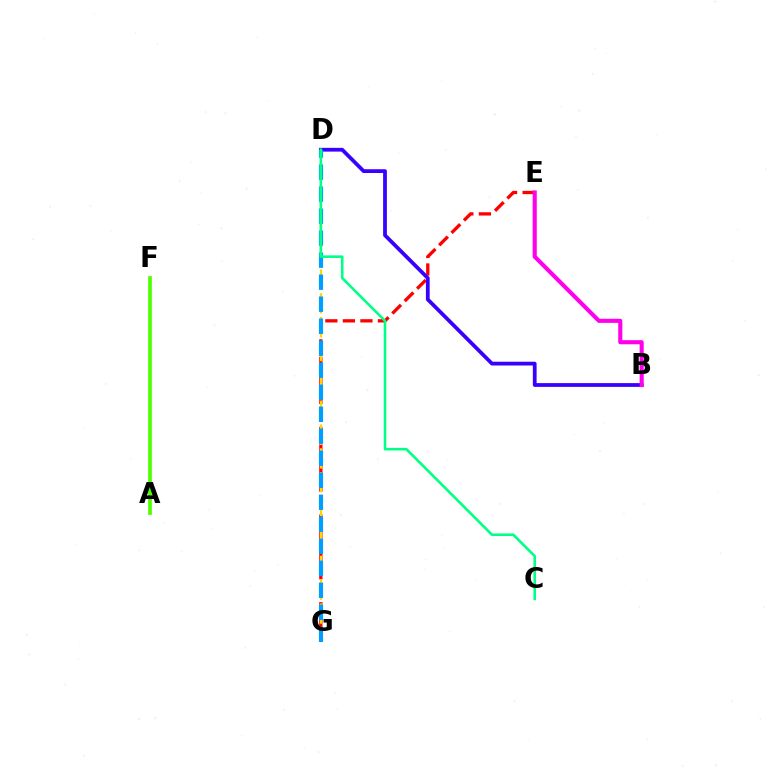{('A', 'F'): [{'color': '#4fff00', 'line_style': 'solid', 'thickness': 2.66}], ('E', 'G'): [{'color': '#ff0000', 'line_style': 'dashed', 'thickness': 2.38}], ('D', 'G'): [{'color': '#ffd500', 'line_style': 'dashed', 'thickness': 1.62}, {'color': '#009eff', 'line_style': 'dashed', 'thickness': 2.99}], ('B', 'D'): [{'color': '#3700ff', 'line_style': 'solid', 'thickness': 2.71}], ('B', 'E'): [{'color': '#ff00ed', 'line_style': 'solid', 'thickness': 2.95}], ('C', 'D'): [{'color': '#00ff86', 'line_style': 'solid', 'thickness': 1.86}]}